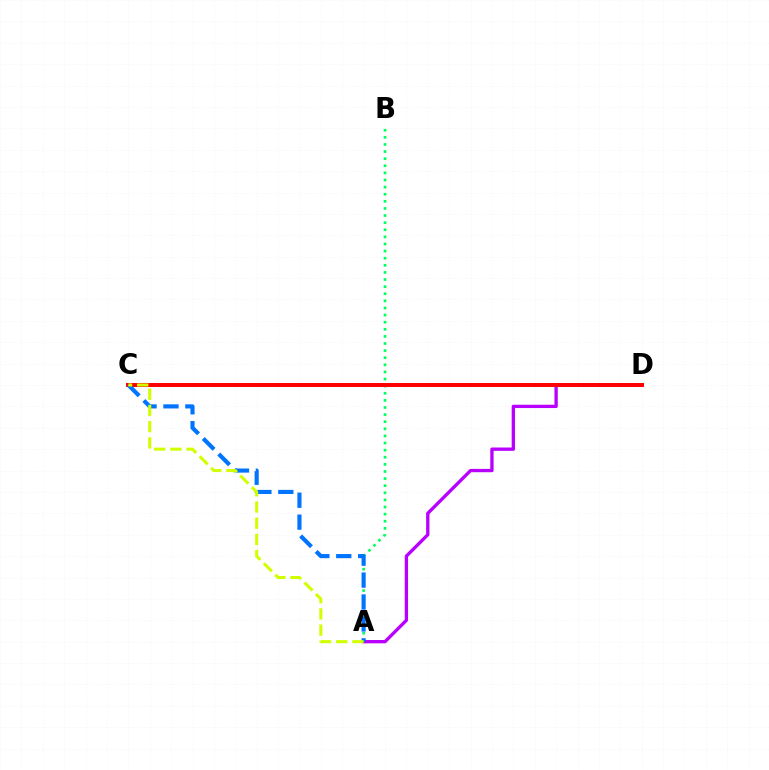{('A', 'D'): [{'color': '#b900ff', 'line_style': 'solid', 'thickness': 2.39}], ('A', 'B'): [{'color': '#00ff5c', 'line_style': 'dotted', 'thickness': 1.93}], ('C', 'D'): [{'color': '#ff0000', 'line_style': 'solid', 'thickness': 2.86}], ('A', 'C'): [{'color': '#0074ff', 'line_style': 'dashed', 'thickness': 2.98}, {'color': '#d1ff00', 'line_style': 'dashed', 'thickness': 2.2}]}